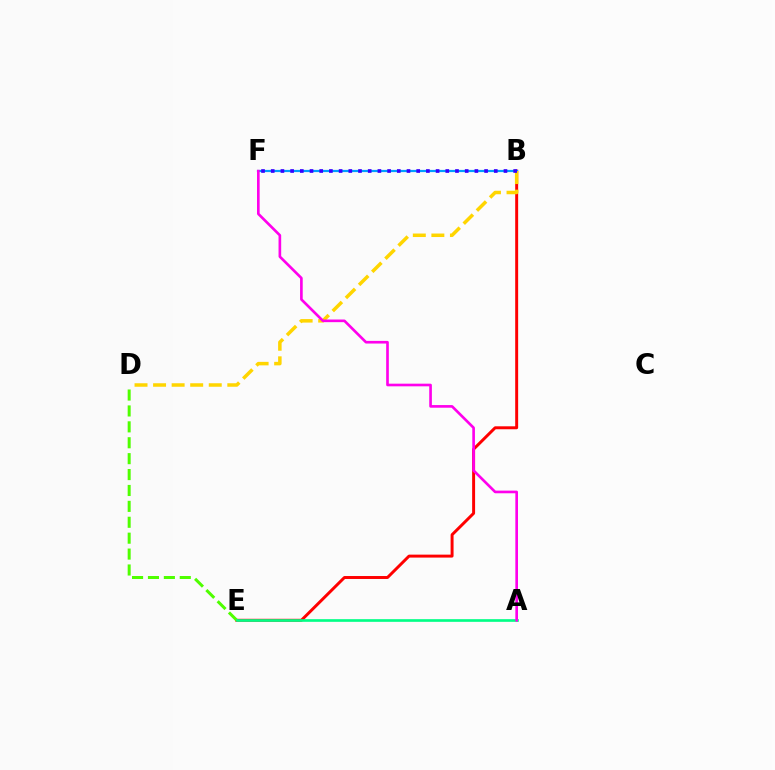{('B', 'E'): [{'color': '#ff0000', 'line_style': 'solid', 'thickness': 2.13}], ('B', 'F'): [{'color': '#009eff', 'line_style': 'solid', 'thickness': 1.58}, {'color': '#3700ff', 'line_style': 'dotted', 'thickness': 2.63}], ('D', 'E'): [{'color': '#4fff00', 'line_style': 'dashed', 'thickness': 2.16}], ('B', 'D'): [{'color': '#ffd500', 'line_style': 'dashed', 'thickness': 2.52}], ('A', 'E'): [{'color': '#00ff86', 'line_style': 'solid', 'thickness': 1.92}], ('A', 'F'): [{'color': '#ff00ed', 'line_style': 'solid', 'thickness': 1.91}]}